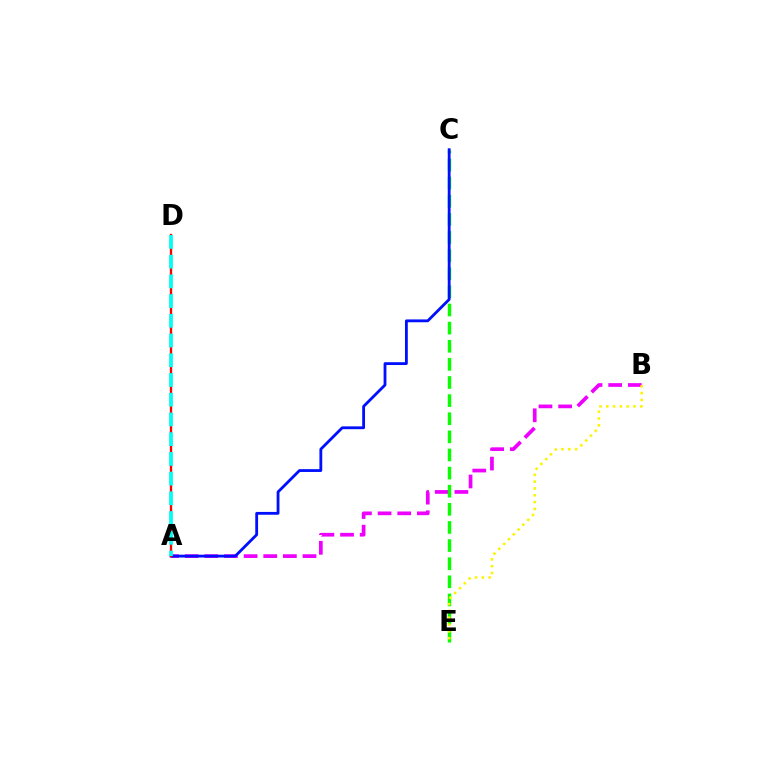{('A', 'B'): [{'color': '#ee00ff', 'line_style': 'dashed', 'thickness': 2.67}], ('C', 'E'): [{'color': '#08ff00', 'line_style': 'dashed', 'thickness': 2.46}], ('A', 'C'): [{'color': '#0010ff', 'line_style': 'solid', 'thickness': 2.03}], ('A', 'D'): [{'color': '#ff0000', 'line_style': 'solid', 'thickness': 1.68}, {'color': '#00fff6', 'line_style': 'dashed', 'thickness': 2.68}], ('B', 'E'): [{'color': '#fcf500', 'line_style': 'dotted', 'thickness': 1.85}]}